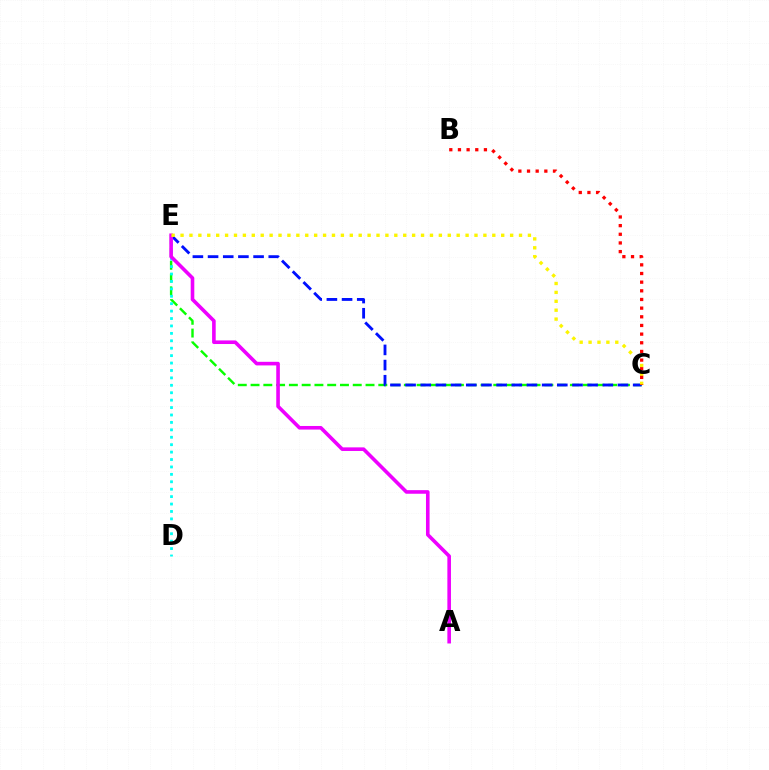{('C', 'E'): [{'color': '#08ff00', 'line_style': 'dashed', 'thickness': 1.74}, {'color': '#0010ff', 'line_style': 'dashed', 'thickness': 2.06}, {'color': '#fcf500', 'line_style': 'dotted', 'thickness': 2.42}], ('D', 'E'): [{'color': '#00fff6', 'line_style': 'dotted', 'thickness': 2.02}], ('A', 'E'): [{'color': '#ee00ff', 'line_style': 'solid', 'thickness': 2.59}], ('B', 'C'): [{'color': '#ff0000', 'line_style': 'dotted', 'thickness': 2.35}]}